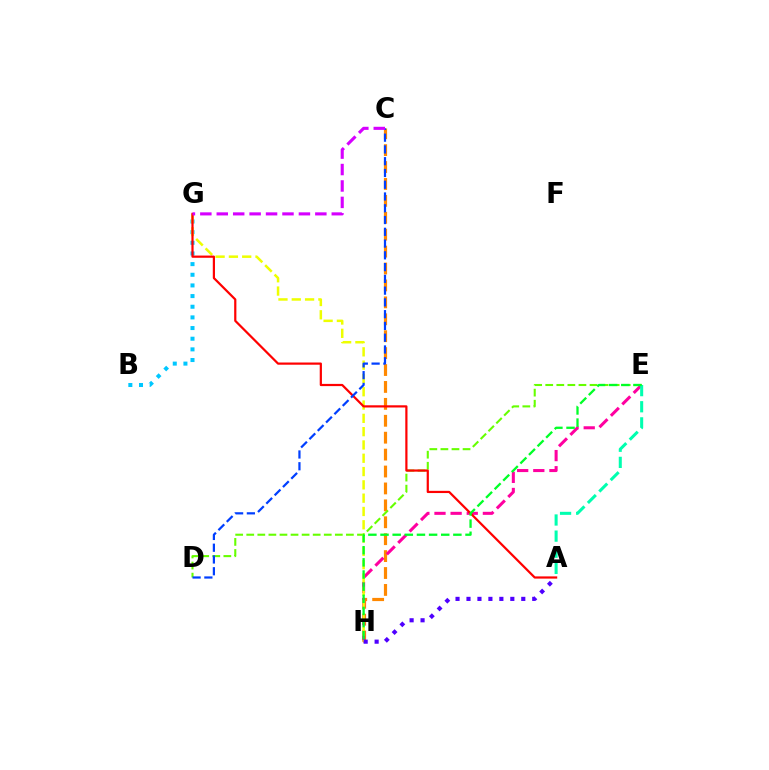{('B', 'G'): [{'color': '#00c7ff', 'line_style': 'dotted', 'thickness': 2.9}], ('C', 'H'): [{'color': '#ff8800', 'line_style': 'dashed', 'thickness': 2.3}], ('E', 'H'): [{'color': '#ff00a0', 'line_style': 'dashed', 'thickness': 2.19}, {'color': '#00ff27', 'line_style': 'dashed', 'thickness': 1.65}], ('D', 'E'): [{'color': '#66ff00', 'line_style': 'dashed', 'thickness': 1.5}], ('G', 'H'): [{'color': '#eeff00', 'line_style': 'dashed', 'thickness': 1.81}], ('A', 'E'): [{'color': '#00ffaf', 'line_style': 'dashed', 'thickness': 2.19}], ('A', 'G'): [{'color': '#ff0000', 'line_style': 'solid', 'thickness': 1.59}], ('C', 'D'): [{'color': '#003fff', 'line_style': 'dashed', 'thickness': 1.6}], ('A', 'H'): [{'color': '#4f00ff', 'line_style': 'dotted', 'thickness': 2.98}], ('C', 'G'): [{'color': '#d600ff', 'line_style': 'dashed', 'thickness': 2.23}]}